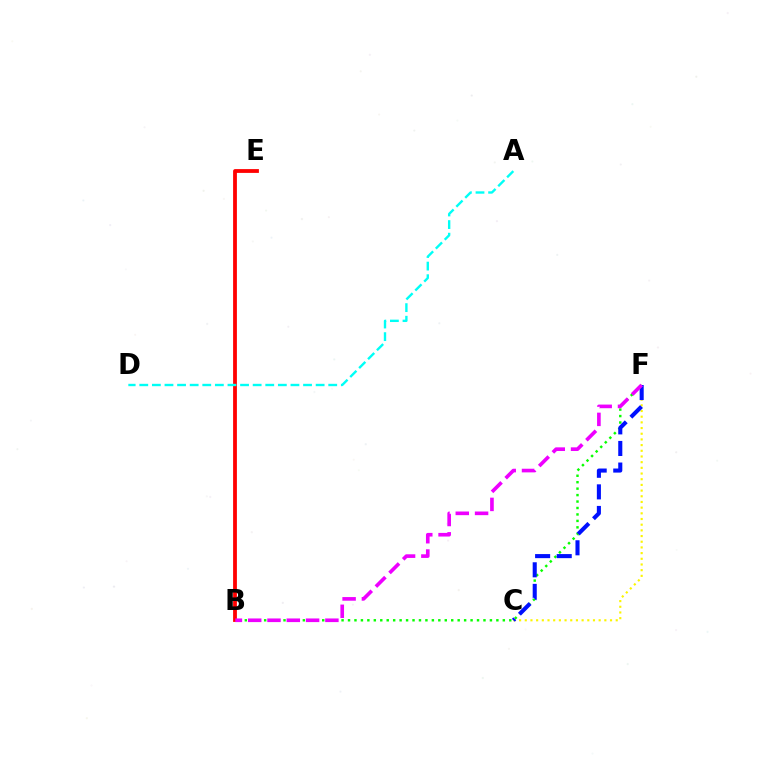{('B', 'E'): [{'color': '#ff0000', 'line_style': 'solid', 'thickness': 2.74}], ('C', 'F'): [{'color': '#fcf500', 'line_style': 'dotted', 'thickness': 1.54}, {'color': '#0010ff', 'line_style': 'dashed', 'thickness': 2.93}], ('A', 'D'): [{'color': '#00fff6', 'line_style': 'dashed', 'thickness': 1.71}], ('B', 'F'): [{'color': '#08ff00', 'line_style': 'dotted', 'thickness': 1.75}, {'color': '#ee00ff', 'line_style': 'dashed', 'thickness': 2.62}]}